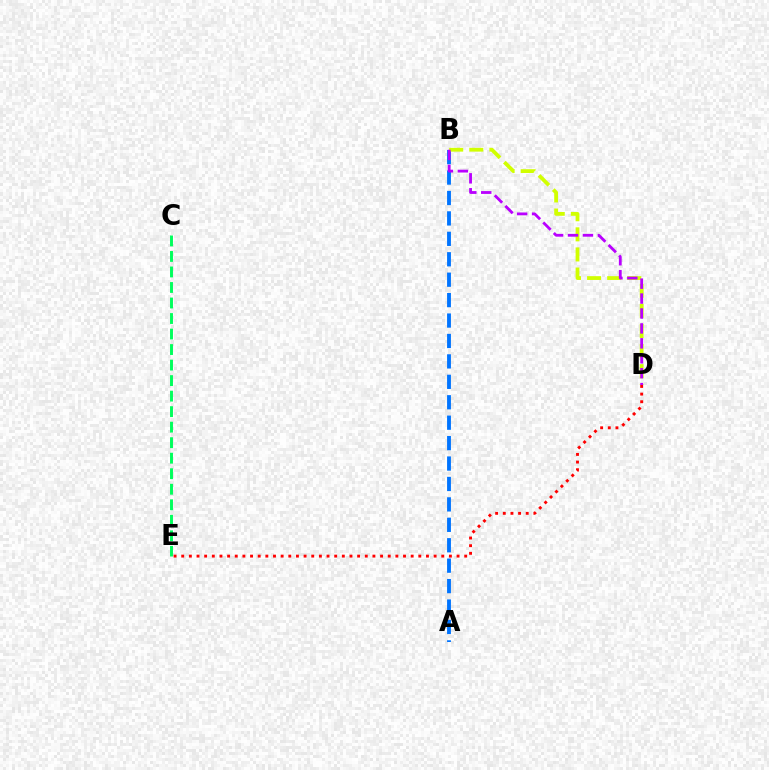{('A', 'B'): [{'color': '#0074ff', 'line_style': 'dashed', 'thickness': 2.78}], ('B', 'D'): [{'color': '#d1ff00', 'line_style': 'dashed', 'thickness': 2.73}, {'color': '#b900ff', 'line_style': 'dashed', 'thickness': 2.03}], ('C', 'E'): [{'color': '#00ff5c', 'line_style': 'dashed', 'thickness': 2.11}], ('D', 'E'): [{'color': '#ff0000', 'line_style': 'dotted', 'thickness': 2.08}]}